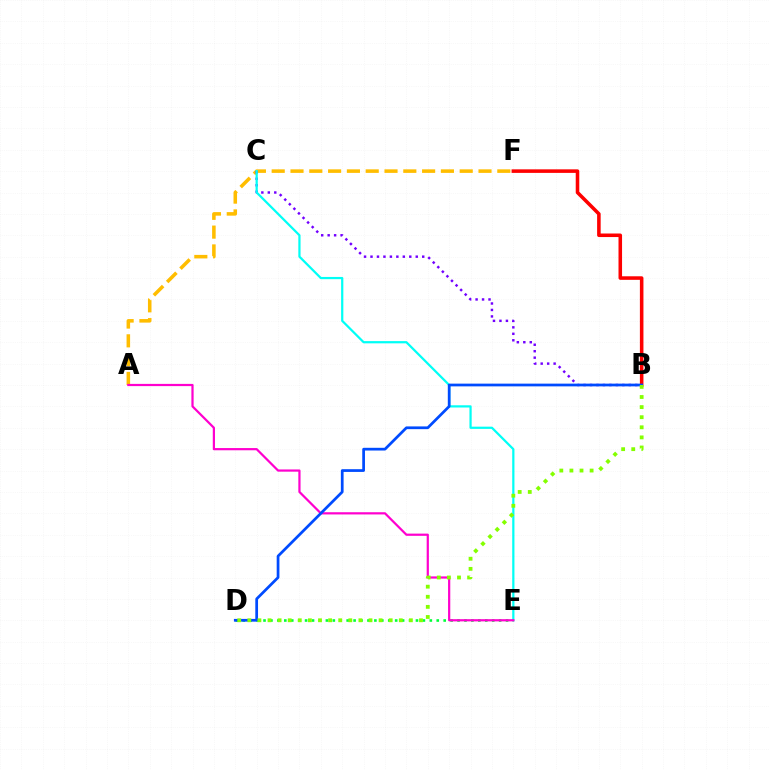{('D', 'E'): [{'color': '#00ff39', 'line_style': 'dotted', 'thickness': 1.88}], ('A', 'F'): [{'color': '#ffbd00', 'line_style': 'dashed', 'thickness': 2.55}], ('B', 'C'): [{'color': '#7200ff', 'line_style': 'dotted', 'thickness': 1.76}], ('C', 'E'): [{'color': '#00fff6', 'line_style': 'solid', 'thickness': 1.6}], ('B', 'F'): [{'color': '#ff0000', 'line_style': 'solid', 'thickness': 2.56}], ('A', 'E'): [{'color': '#ff00cf', 'line_style': 'solid', 'thickness': 1.59}], ('B', 'D'): [{'color': '#004bff', 'line_style': 'solid', 'thickness': 1.97}, {'color': '#84ff00', 'line_style': 'dotted', 'thickness': 2.74}]}